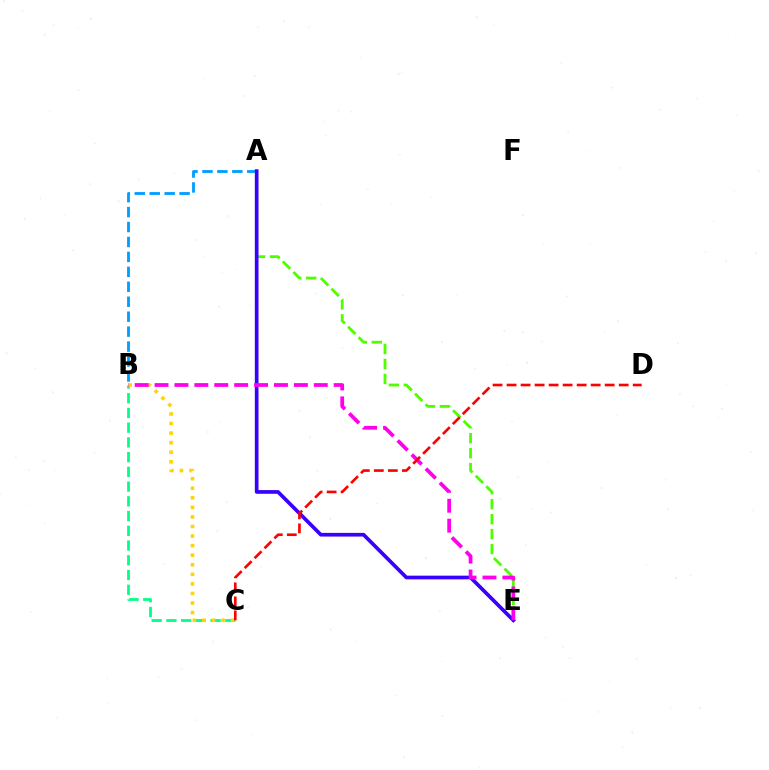{('A', 'E'): [{'color': '#4fff00', 'line_style': 'dashed', 'thickness': 2.03}, {'color': '#3700ff', 'line_style': 'solid', 'thickness': 2.65}], ('B', 'C'): [{'color': '#00ff86', 'line_style': 'dashed', 'thickness': 2.0}, {'color': '#ffd500', 'line_style': 'dotted', 'thickness': 2.6}], ('A', 'B'): [{'color': '#009eff', 'line_style': 'dashed', 'thickness': 2.03}], ('B', 'E'): [{'color': '#ff00ed', 'line_style': 'dashed', 'thickness': 2.7}], ('C', 'D'): [{'color': '#ff0000', 'line_style': 'dashed', 'thickness': 1.9}]}